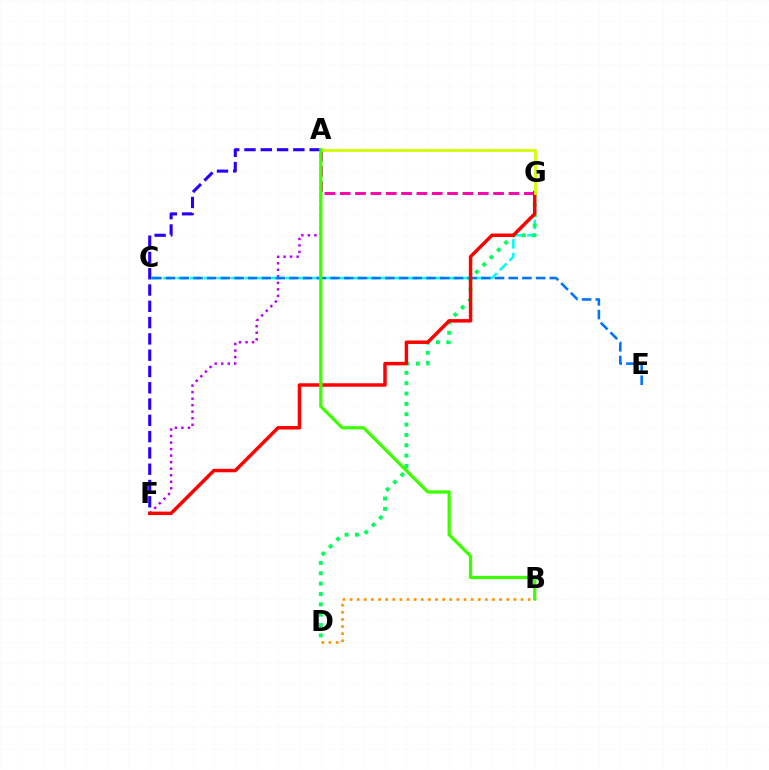{('A', 'F'): [{'color': '#b900ff', 'line_style': 'dotted', 'thickness': 1.77}, {'color': '#2500ff', 'line_style': 'dashed', 'thickness': 2.21}], ('C', 'G'): [{'color': '#00fff6', 'line_style': 'dashed', 'thickness': 1.85}], ('C', 'E'): [{'color': '#0074ff', 'line_style': 'dashed', 'thickness': 1.86}], ('D', 'G'): [{'color': '#00ff5c', 'line_style': 'dotted', 'thickness': 2.81}], ('A', 'G'): [{'color': '#ff00ac', 'line_style': 'dashed', 'thickness': 2.08}, {'color': '#d1ff00', 'line_style': 'solid', 'thickness': 2.01}], ('B', 'D'): [{'color': '#ff9400', 'line_style': 'dotted', 'thickness': 1.94}], ('F', 'G'): [{'color': '#ff0000', 'line_style': 'solid', 'thickness': 2.5}], ('A', 'B'): [{'color': '#3dff00', 'line_style': 'solid', 'thickness': 2.34}]}